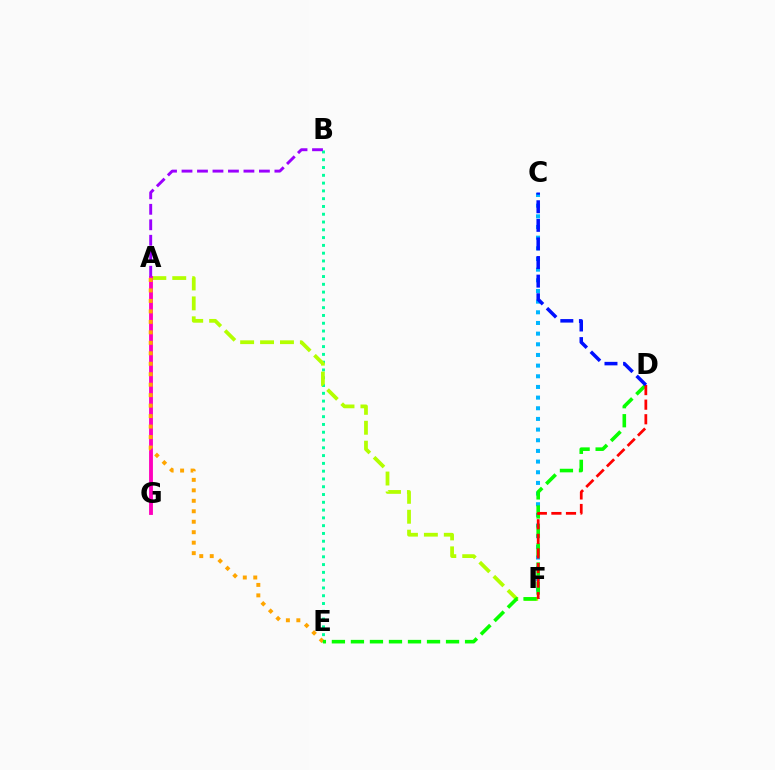{('C', 'F'): [{'color': '#00b5ff', 'line_style': 'dotted', 'thickness': 2.9}], ('B', 'E'): [{'color': '#00ff9d', 'line_style': 'dotted', 'thickness': 2.12}], ('A', 'F'): [{'color': '#b3ff00', 'line_style': 'dashed', 'thickness': 2.71}], ('A', 'G'): [{'color': '#ff00bd', 'line_style': 'solid', 'thickness': 2.77}], ('A', 'B'): [{'color': '#9b00ff', 'line_style': 'dashed', 'thickness': 2.1}], ('A', 'E'): [{'color': '#ffa500', 'line_style': 'dotted', 'thickness': 2.84}], ('D', 'E'): [{'color': '#08ff00', 'line_style': 'dashed', 'thickness': 2.58}], ('D', 'F'): [{'color': '#ff0000', 'line_style': 'dashed', 'thickness': 1.98}], ('C', 'D'): [{'color': '#0010ff', 'line_style': 'dashed', 'thickness': 2.53}]}